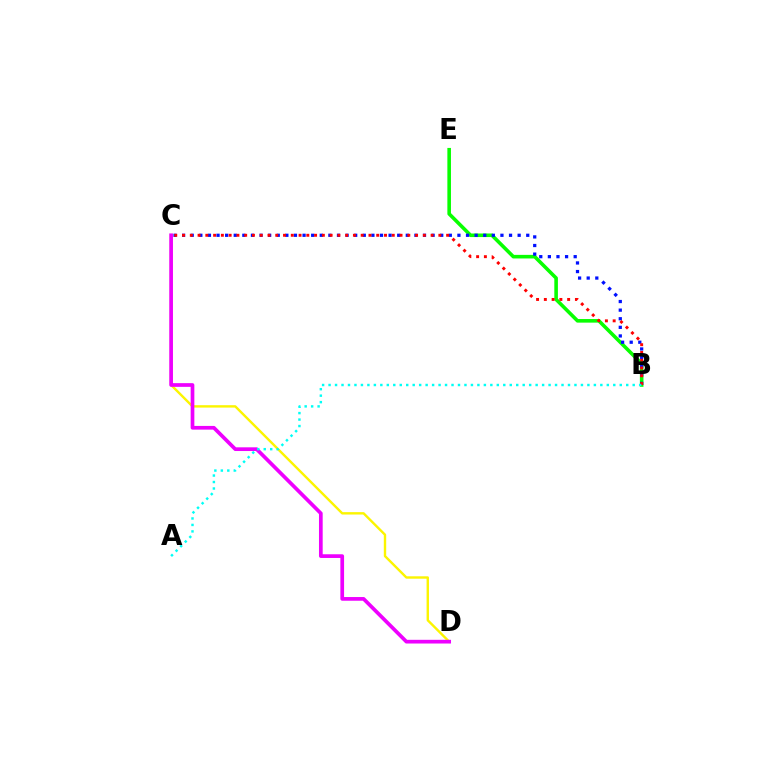{('B', 'E'): [{'color': '#08ff00', 'line_style': 'solid', 'thickness': 2.58}], ('B', 'C'): [{'color': '#0010ff', 'line_style': 'dotted', 'thickness': 2.34}, {'color': '#ff0000', 'line_style': 'dotted', 'thickness': 2.11}], ('C', 'D'): [{'color': '#fcf500', 'line_style': 'solid', 'thickness': 1.73}, {'color': '#ee00ff', 'line_style': 'solid', 'thickness': 2.67}], ('A', 'B'): [{'color': '#00fff6', 'line_style': 'dotted', 'thickness': 1.76}]}